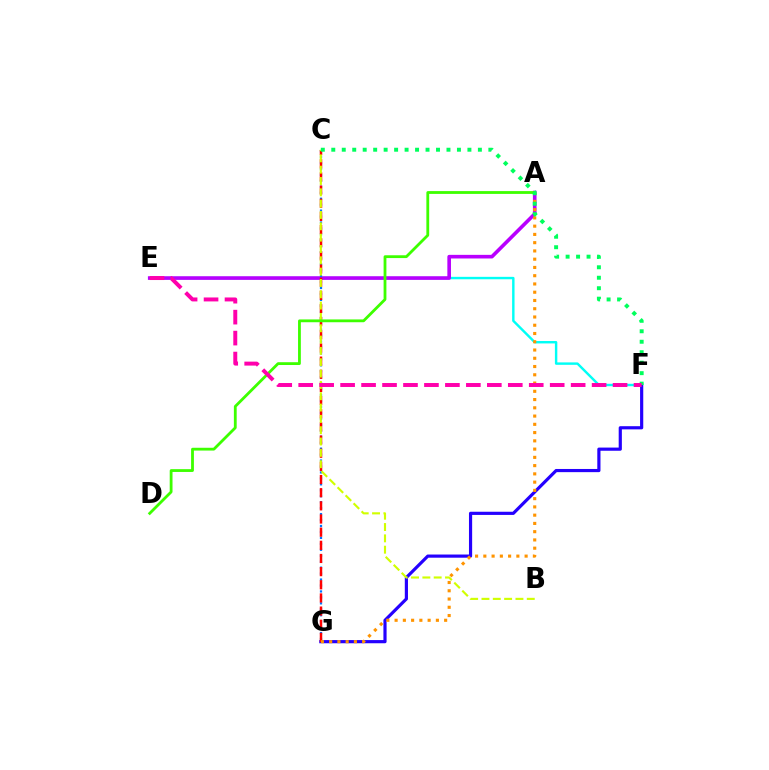{('E', 'F'): [{'color': '#00fff6', 'line_style': 'solid', 'thickness': 1.74}, {'color': '#ff00ac', 'line_style': 'dashed', 'thickness': 2.85}], ('A', 'E'): [{'color': '#b900ff', 'line_style': 'solid', 'thickness': 2.61}], ('C', 'G'): [{'color': '#0074ff', 'line_style': 'dotted', 'thickness': 1.62}, {'color': '#ff0000', 'line_style': 'dashed', 'thickness': 1.79}], ('F', 'G'): [{'color': '#2500ff', 'line_style': 'solid', 'thickness': 2.29}], ('A', 'G'): [{'color': '#ff9400', 'line_style': 'dotted', 'thickness': 2.24}], ('B', 'C'): [{'color': '#d1ff00', 'line_style': 'dashed', 'thickness': 1.54}], ('A', 'D'): [{'color': '#3dff00', 'line_style': 'solid', 'thickness': 2.02}], ('C', 'F'): [{'color': '#00ff5c', 'line_style': 'dotted', 'thickness': 2.85}]}